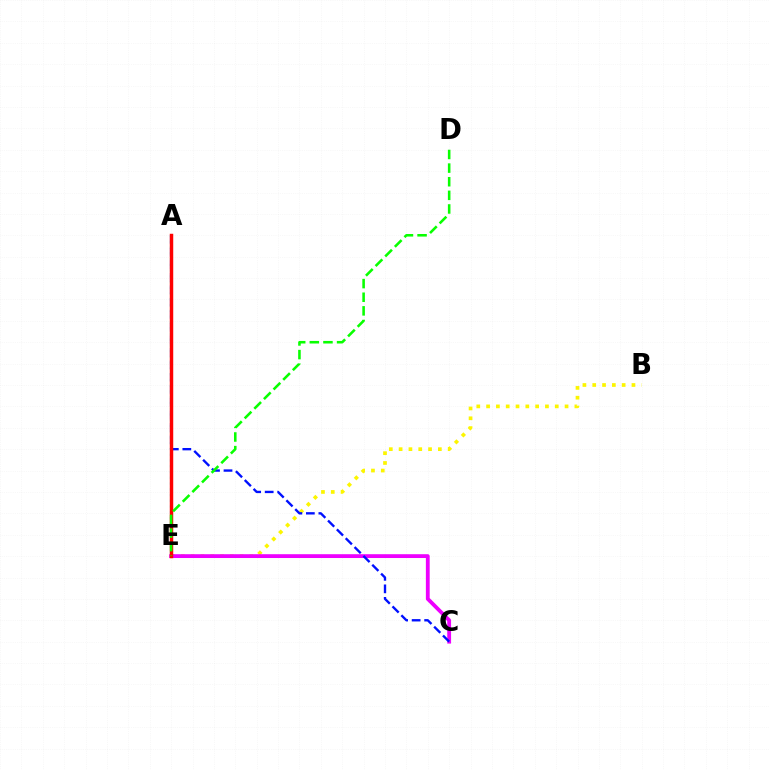{('B', 'E'): [{'color': '#fcf500', 'line_style': 'dotted', 'thickness': 2.67}], ('A', 'E'): [{'color': '#00fff6', 'line_style': 'dotted', 'thickness': 1.56}, {'color': '#ff0000', 'line_style': 'solid', 'thickness': 2.49}], ('C', 'E'): [{'color': '#ee00ff', 'line_style': 'solid', 'thickness': 2.75}], ('A', 'C'): [{'color': '#0010ff', 'line_style': 'dashed', 'thickness': 1.7}], ('D', 'E'): [{'color': '#08ff00', 'line_style': 'dashed', 'thickness': 1.85}]}